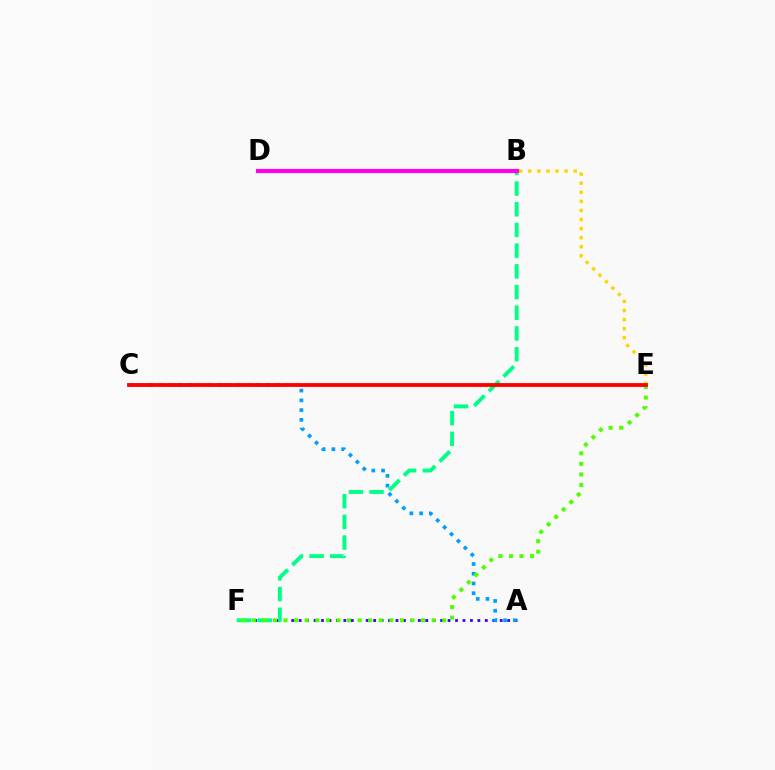{('D', 'E'): [{'color': '#ffd500', 'line_style': 'dotted', 'thickness': 2.47}], ('A', 'F'): [{'color': '#3700ff', 'line_style': 'dotted', 'thickness': 2.02}], ('B', 'F'): [{'color': '#00ff86', 'line_style': 'dashed', 'thickness': 2.81}], ('B', 'D'): [{'color': '#ff00ed', 'line_style': 'solid', 'thickness': 2.98}], ('A', 'C'): [{'color': '#009eff', 'line_style': 'dotted', 'thickness': 2.65}], ('E', 'F'): [{'color': '#4fff00', 'line_style': 'dotted', 'thickness': 2.87}], ('C', 'E'): [{'color': '#ff0000', 'line_style': 'solid', 'thickness': 2.75}]}